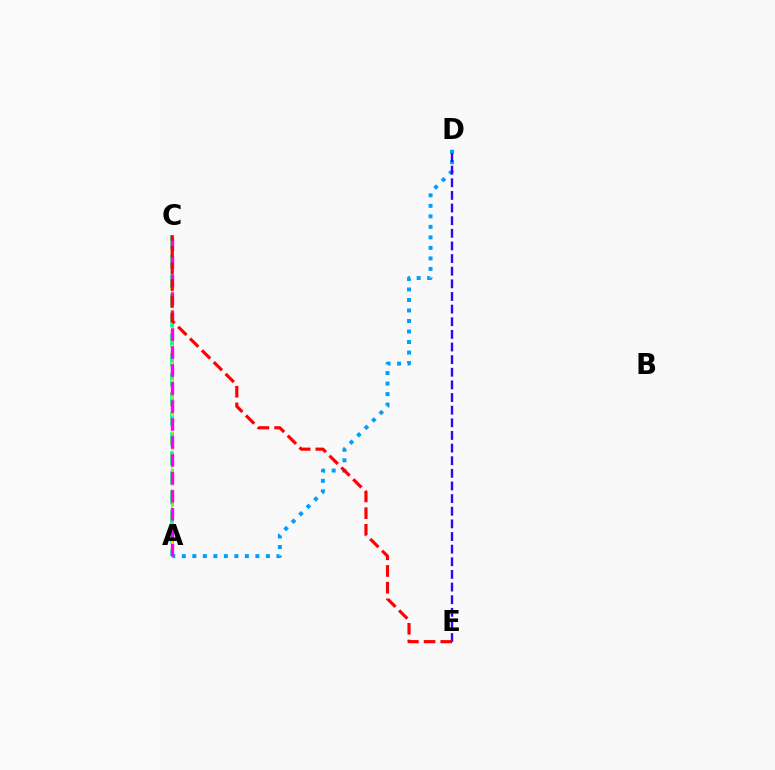{('A', 'C'): [{'color': '#4fff00', 'line_style': 'dotted', 'thickness': 1.93}, {'color': '#00ff86', 'line_style': 'dashed', 'thickness': 2.67}, {'color': '#ffd500', 'line_style': 'dotted', 'thickness': 1.57}, {'color': '#ff00ed', 'line_style': 'dashed', 'thickness': 2.44}], ('A', 'D'): [{'color': '#009eff', 'line_style': 'dotted', 'thickness': 2.86}], ('D', 'E'): [{'color': '#3700ff', 'line_style': 'dashed', 'thickness': 1.72}], ('C', 'E'): [{'color': '#ff0000', 'line_style': 'dashed', 'thickness': 2.27}]}